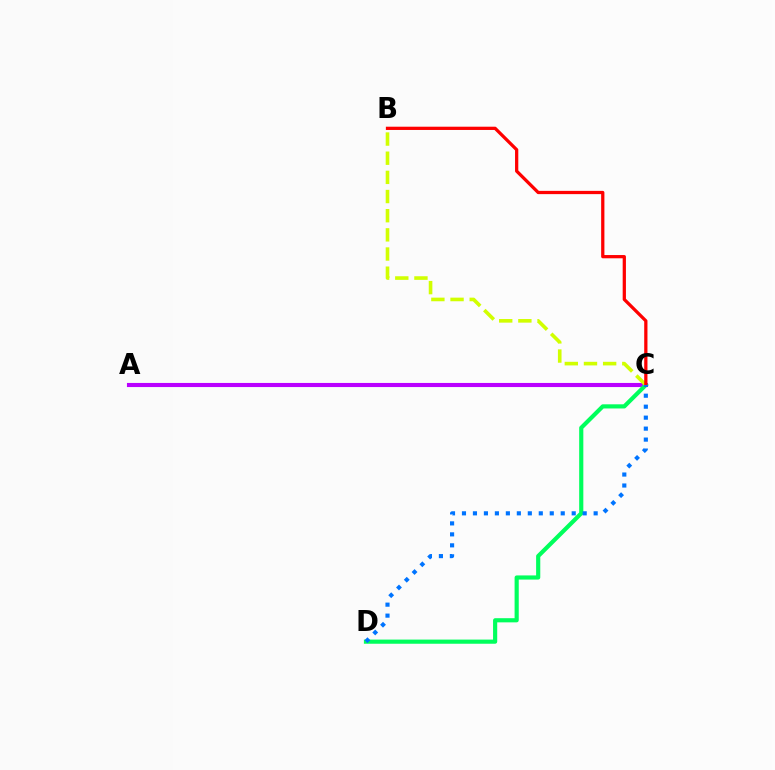{('A', 'C'): [{'color': '#b900ff', 'line_style': 'solid', 'thickness': 2.96}], ('C', 'D'): [{'color': '#00ff5c', 'line_style': 'solid', 'thickness': 2.99}, {'color': '#0074ff', 'line_style': 'dotted', 'thickness': 2.98}], ('B', 'C'): [{'color': '#d1ff00', 'line_style': 'dashed', 'thickness': 2.6}, {'color': '#ff0000', 'line_style': 'solid', 'thickness': 2.34}]}